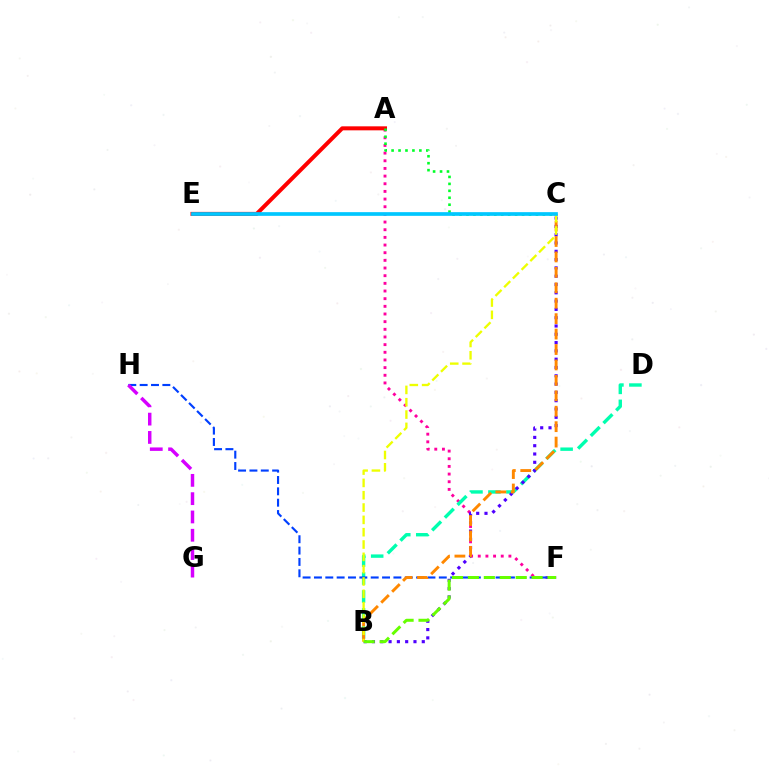{('A', 'F'): [{'color': '#ff00a0', 'line_style': 'dotted', 'thickness': 2.08}], ('A', 'E'): [{'color': '#ff0000', 'line_style': 'solid', 'thickness': 2.88}], ('B', 'D'): [{'color': '#00ffaf', 'line_style': 'dashed', 'thickness': 2.44}], ('B', 'C'): [{'color': '#4f00ff', 'line_style': 'dotted', 'thickness': 2.26}, {'color': '#ff8800', 'line_style': 'dashed', 'thickness': 2.1}, {'color': '#eeff00', 'line_style': 'dashed', 'thickness': 1.67}], ('F', 'H'): [{'color': '#003fff', 'line_style': 'dashed', 'thickness': 1.54}], ('A', 'C'): [{'color': '#00ff27', 'line_style': 'dotted', 'thickness': 1.89}], ('G', 'H'): [{'color': '#d600ff', 'line_style': 'dashed', 'thickness': 2.49}], ('B', 'F'): [{'color': '#66ff00', 'line_style': 'dashed', 'thickness': 2.16}], ('C', 'E'): [{'color': '#00c7ff', 'line_style': 'solid', 'thickness': 2.65}]}